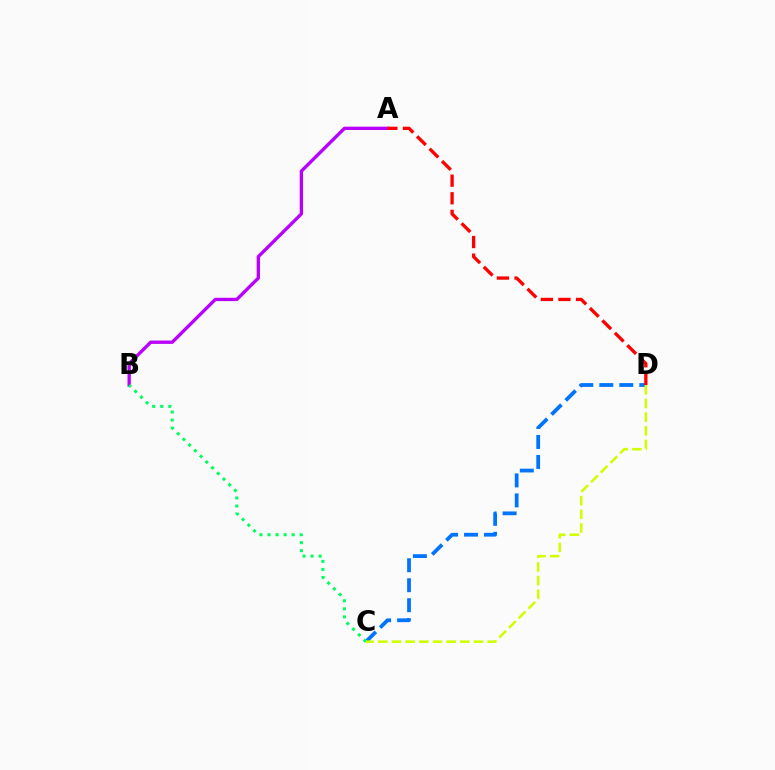{('C', 'D'): [{'color': '#0074ff', 'line_style': 'dashed', 'thickness': 2.72}, {'color': '#d1ff00', 'line_style': 'dashed', 'thickness': 1.86}], ('A', 'B'): [{'color': '#b900ff', 'line_style': 'solid', 'thickness': 2.4}], ('B', 'C'): [{'color': '#00ff5c', 'line_style': 'dotted', 'thickness': 2.19}], ('A', 'D'): [{'color': '#ff0000', 'line_style': 'dashed', 'thickness': 2.39}]}